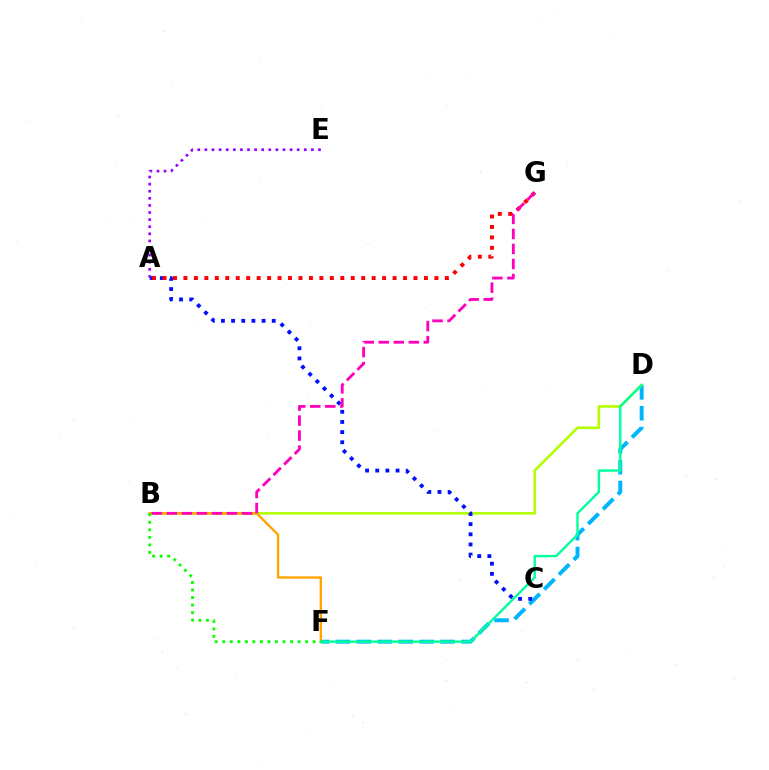{('D', 'F'): [{'color': '#00b5ff', 'line_style': 'dashed', 'thickness': 2.84}, {'color': '#00ff9d', 'line_style': 'solid', 'thickness': 1.72}], ('B', 'D'): [{'color': '#b3ff00', 'line_style': 'solid', 'thickness': 1.87}], ('B', 'F'): [{'color': '#ffa500', 'line_style': 'solid', 'thickness': 1.71}, {'color': '#08ff00', 'line_style': 'dotted', 'thickness': 2.05}], ('A', 'C'): [{'color': '#0010ff', 'line_style': 'dotted', 'thickness': 2.76}], ('A', 'G'): [{'color': '#ff0000', 'line_style': 'dotted', 'thickness': 2.84}], ('B', 'G'): [{'color': '#ff00bd', 'line_style': 'dashed', 'thickness': 2.04}], ('A', 'E'): [{'color': '#9b00ff', 'line_style': 'dotted', 'thickness': 1.93}]}